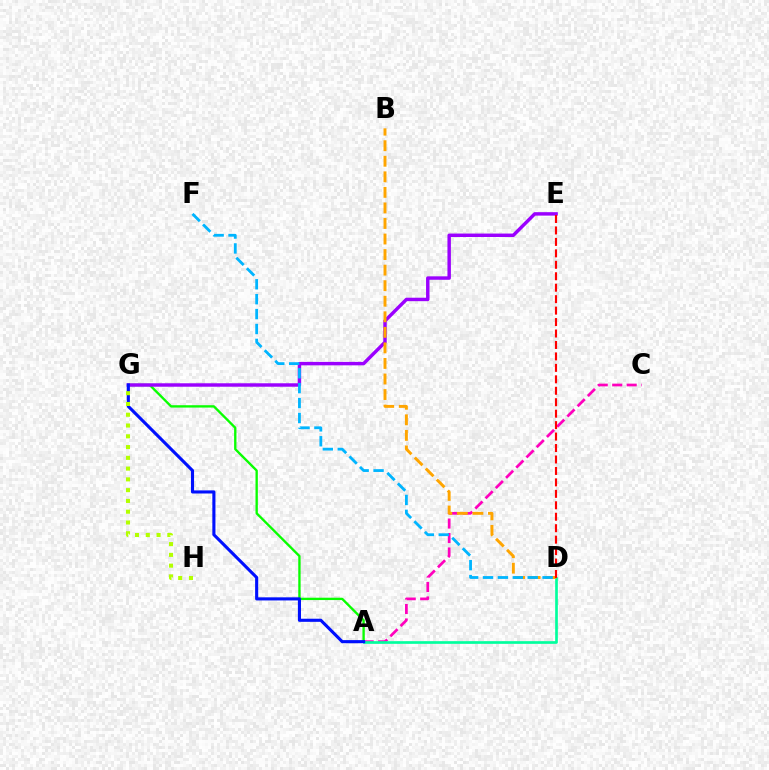{('A', 'C'): [{'color': '#ff00bd', 'line_style': 'dashed', 'thickness': 1.96}], ('A', 'G'): [{'color': '#08ff00', 'line_style': 'solid', 'thickness': 1.69}, {'color': '#0010ff', 'line_style': 'solid', 'thickness': 2.24}], ('E', 'G'): [{'color': '#9b00ff', 'line_style': 'solid', 'thickness': 2.48}], ('A', 'D'): [{'color': '#00ff9d', 'line_style': 'solid', 'thickness': 1.93}], ('B', 'D'): [{'color': '#ffa500', 'line_style': 'dashed', 'thickness': 2.11}], ('D', 'F'): [{'color': '#00b5ff', 'line_style': 'dashed', 'thickness': 2.02}], ('G', 'H'): [{'color': '#b3ff00', 'line_style': 'dotted', 'thickness': 2.93}], ('D', 'E'): [{'color': '#ff0000', 'line_style': 'dashed', 'thickness': 1.56}]}